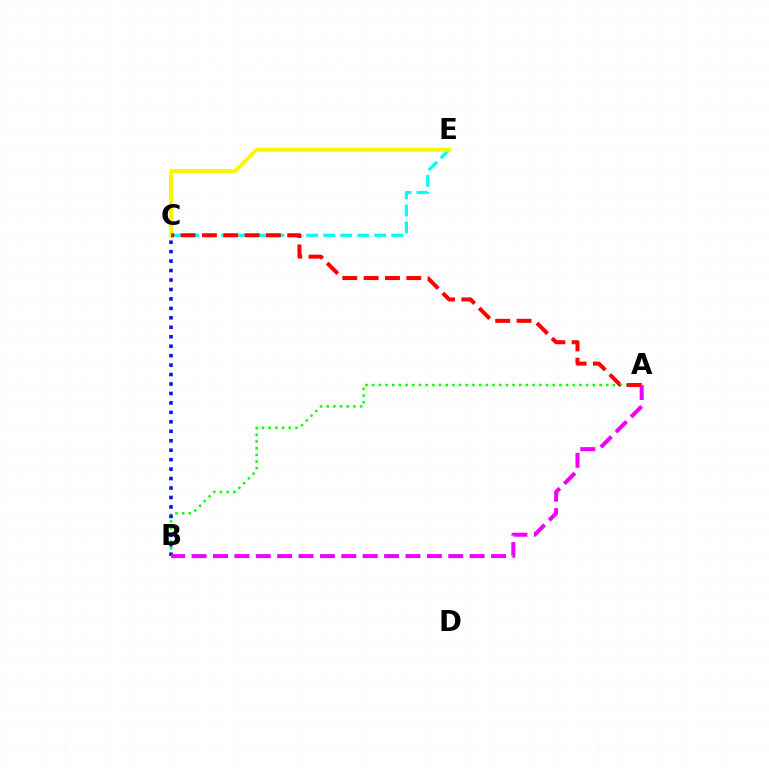{('A', 'B'): [{'color': '#08ff00', 'line_style': 'dotted', 'thickness': 1.82}, {'color': '#ee00ff', 'line_style': 'dashed', 'thickness': 2.91}], ('B', 'C'): [{'color': '#0010ff', 'line_style': 'dotted', 'thickness': 2.57}], ('C', 'E'): [{'color': '#00fff6', 'line_style': 'dashed', 'thickness': 2.31}, {'color': '#fcf500', 'line_style': 'solid', 'thickness': 2.87}], ('A', 'C'): [{'color': '#ff0000', 'line_style': 'dashed', 'thickness': 2.9}]}